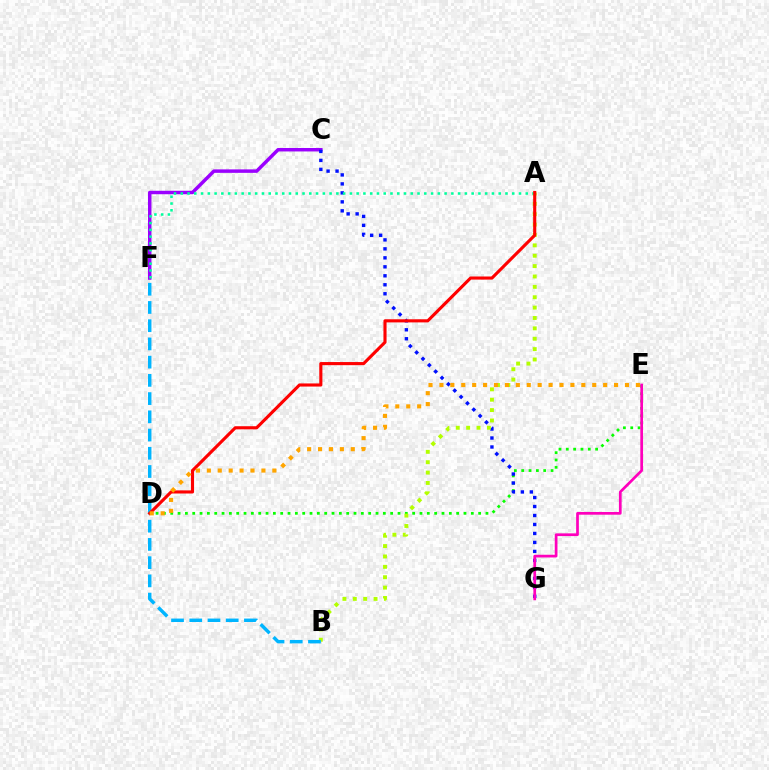{('D', 'E'): [{'color': '#08ff00', 'line_style': 'dotted', 'thickness': 1.99}, {'color': '#ffa500', 'line_style': 'dotted', 'thickness': 2.97}], ('C', 'F'): [{'color': '#9b00ff', 'line_style': 'solid', 'thickness': 2.49}], ('C', 'G'): [{'color': '#0010ff', 'line_style': 'dotted', 'thickness': 2.44}], ('A', 'B'): [{'color': '#b3ff00', 'line_style': 'dotted', 'thickness': 2.82}], ('A', 'F'): [{'color': '#00ff9d', 'line_style': 'dotted', 'thickness': 1.84}], ('B', 'F'): [{'color': '#00b5ff', 'line_style': 'dashed', 'thickness': 2.48}], ('A', 'D'): [{'color': '#ff0000', 'line_style': 'solid', 'thickness': 2.24}], ('E', 'G'): [{'color': '#ff00bd', 'line_style': 'solid', 'thickness': 1.95}]}